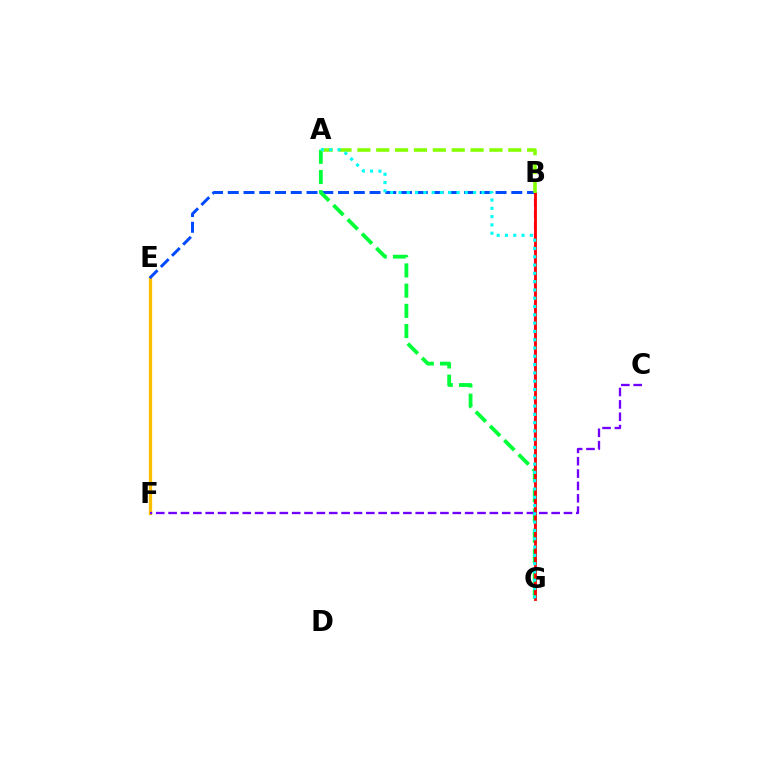{('E', 'F'): [{'color': '#ffbd00', 'line_style': 'solid', 'thickness': 2.37}], ('B', 'G'): [{'color': '#ff00cf', 'line_style': 'dashed', 'thickness': 1.57}, {'color': '#ff0000', 'line_style': 'solid', 'thickness': 2.03}], ('B', 'E'): [{'color': '#004bff', 'line_style': 'dashed', 'thickness': 2.14}], ('A', 'G'): [{'color': '#00ff39', 'line_style': 'dashed', 'thickness': 2.74}, {'color': '#00fff6', 'line_style': 'dotted', 'thickness': 2.25}], ('A', 'B'): [{'color': '#84ff00', 'line_style': 'dashed', 'thickness': 2.56}], ('C', 'F'): [{'color': '#7200ff', 'line_style': 'dashed', 'thickness': 1.68}]}